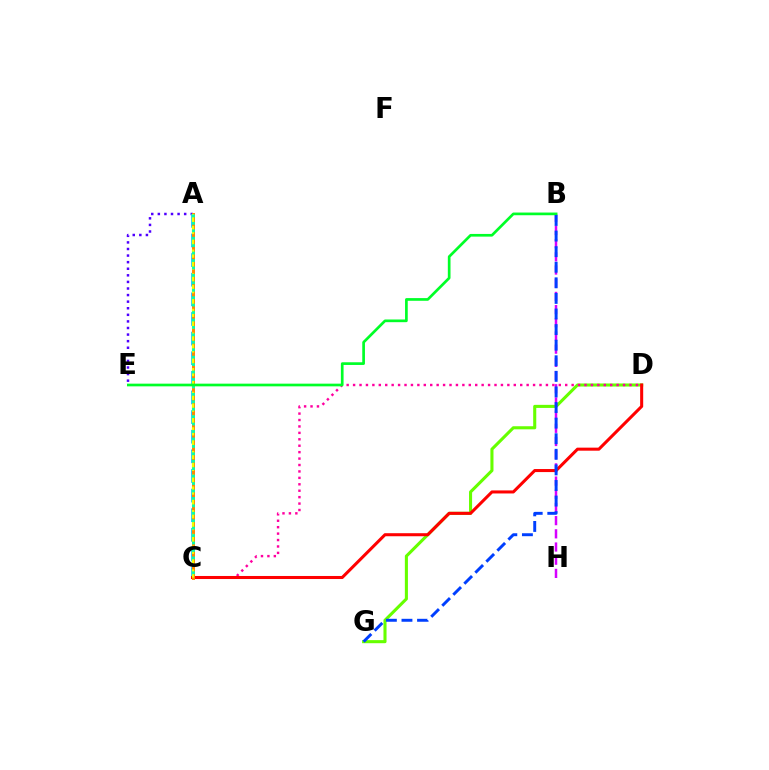{('D', 'G'): [{'color': '#66ff00', 'line_style': 'solid', 'thickness': 2.21}], ('A', 'E'): [{'color': '#4f00ff', 'line_style': 'dotted', 'thickness': 1.79}], ('A', 'C'): [{'color': '#00c7ff', 'line_style': 'dashed', 'thickness': 2.67}, {'color': '#ff8800', 'line_style': 'solid', 'thickness': 2.13}, {'color': '#eeff00', 'line_style': 'dashed', 'thickness': 1.61}, {'color': '#00ffaf', 'line_style': 'dotted', 'thickness': 2.02}], ('C', 'D'): [{'color': '#ff00a0', 'line_style': 'dotted', 'thickness': 1.75}, {'color': '#ff0000', 'line_style': 'solid', 'thickness': 2.19}], ('B', 'H'): [{'color': '#d600ff', 'line_style': 'dashed', 'thickness': 1.79}], ('B', 'E'): [{'color': '#00ff27', 'line_style': 'solid', 'thickness': 1.94}], ('B', 'G'): [{'color': '#003fff', 'line_style': 'dashed', 'thickness': 2.12}]}